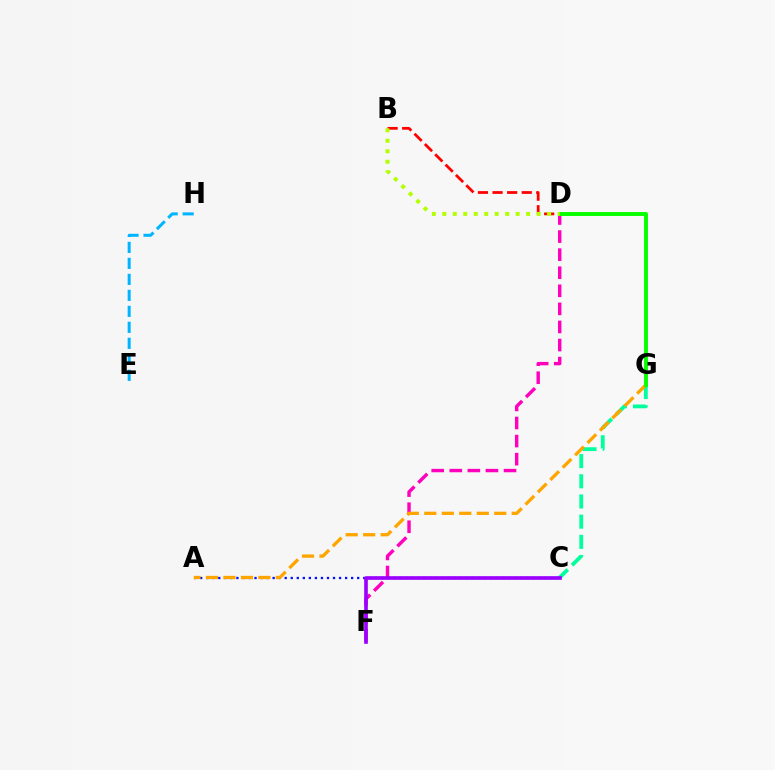{('D', 'F'): [{'color': '#ff00bd', 'line_style': 'dashed', 'thickness': 2.46}], ('B', 'D'): [{'color': '#ff0000', 'line_style': 'dashed', 'thickness': 1.98}, {'color': '#b3ff00', 'line_style': 'dotted', 'thickness': 2.85}], ('C', 'G'): [{'color': '#00ff9d', 'line_style': 'dashed', 'thickness': 2.74}], ('E', 'H'): [{'color': '#00b5ff', 'line_style': 'dashed', 'thickness': 2.17}], ('A', 'C'): [{'color': '#0010ff', 'line_style': 'dotted', 'thickness': 1.64}], ('A', 'G'): [{'color': '#ffa500', 'line_style': 'dashed', 'thickness': 2.38}], ('D', 'G'): [{'color': '#08ff00', 'line_style': 'solid', 'thickness': 2.82}], ('C', 'F'): [{'color': '#9b00ff', 'line_style': 'solid', 'thickness': 2.62}]}